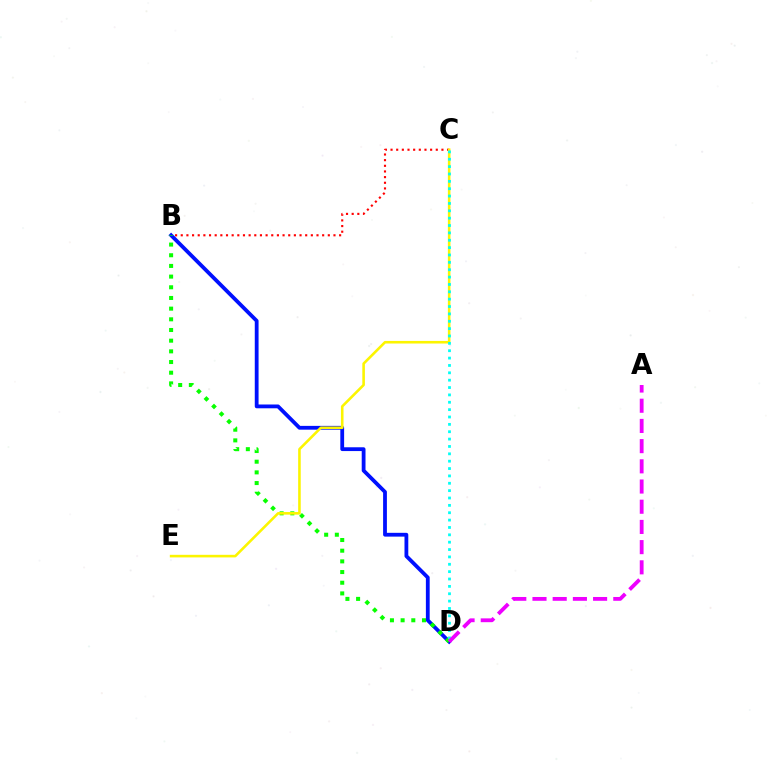{('B', 'C'): [{'color': '#ff0000', 'line_style': 'dotted', 'thickness': 1.54}], ('B', 'D'): [{'color': '#0010ff', 'line_style': 'solid', 'thickness': 2.73}, {'color': '#08ff00', 'line_style': 'dotted', 'thickness': 2.9}], ('C', 'E'): [{'color': '#fcf500', 'line_style': 'solid', 'thickness': 1.86}], ('C', 'D'): [{'color': '#00fff6', 'line_style': 'dotted', 'thickness': 2.0}], ('A', 'D'): [{'color': '#ee00ff', 'line_style': 'dashed', 'thickness': 2.74}]}